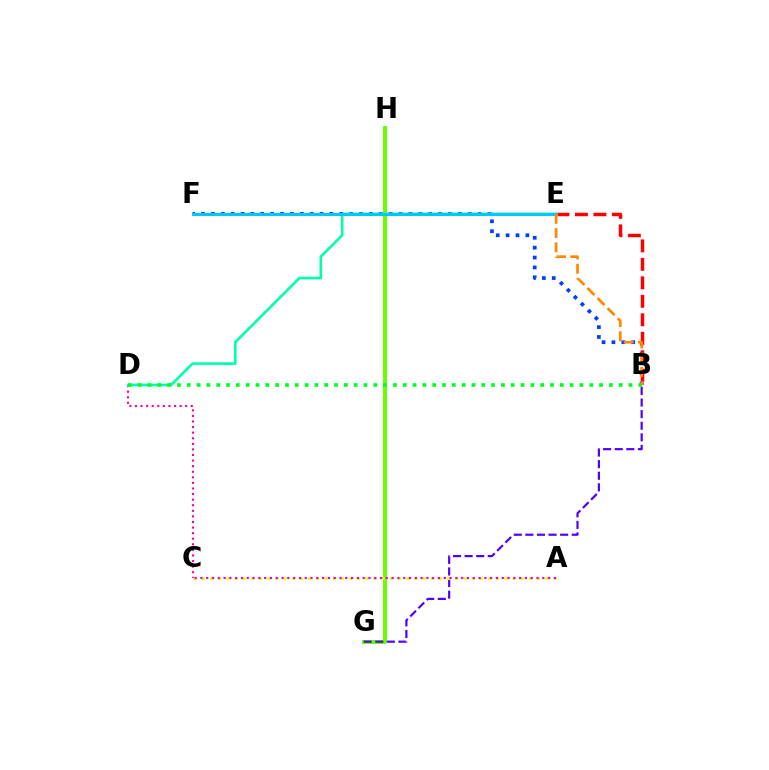{('B', 'F'): [{'color': '#003fff', 'line_style': 'dotted', 'thickness': 2.68}], ('C', 'D'): [{'color': '#ff00a0', 'line_style': 'dotted', 'thickness': 1.52}], ('G', 'H'): [{'color': '#66ff00', 'line_style': 'solid', 'thickness': 2.85}], ('D', 'E'): [{'color': '#00ffaf', 'line_style': 'solid', 'thickness': 1.9}], ('B', 'G'): [{'color': '#4f00ff', 'line_style': 'dashed', 'thickness': 1.58}], ('B', 'E'): [{'color': '#ff0000', 'line_style': 'dashed', 'thickness': 2.51}, {'color': '#ff8800', 'line_style': 'dashed', 'thickness': 1.93}], ('E', 'F'): [{'color': '#00c7ff', 'line_style': 'solid', 'thickness': 2.21}], ('A', 'C'): [{'color': '#eeff00', 'line_style': 'dotted', 'thickness': 2.22}, {'color': '#d600ff', 'line_style': 'dotted', 'thickness': 1.57}], ('B', 'D'): [{'color': '#00ff27', 'line_style': 'dotted', 'thickness': 2.67}]}